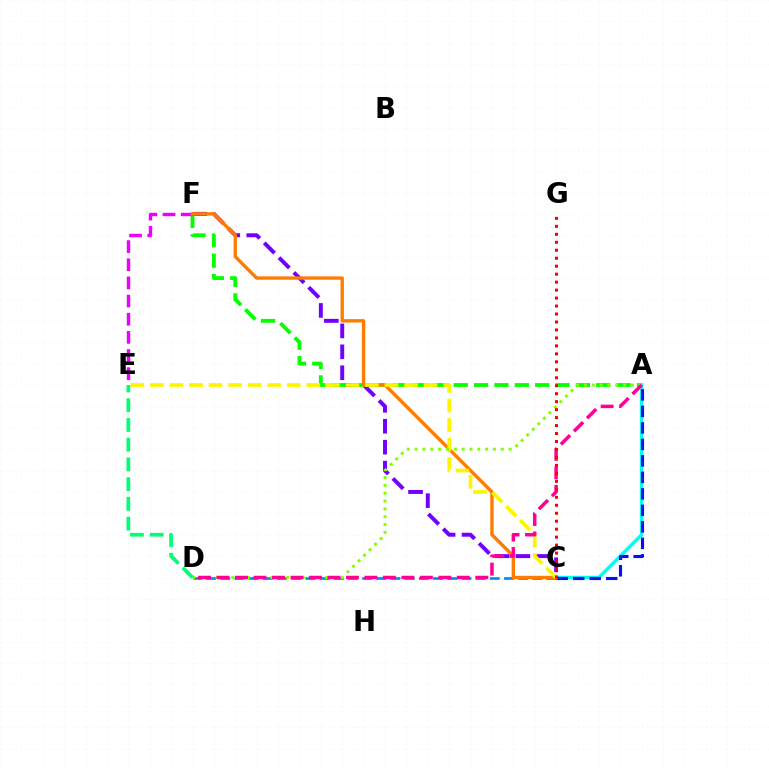{('A', 'C'): [{'color': '#00fff6', 'line_style': 'solid', 'thickness': 2.5}, {'color': '#0010ff', 'line_style': 'dashed', 'thickness': 2.24}], ('C', 'F'): [{'color': '#7200ff', 'line_style': 'dashed', 'thickness': 2.84}, {'color': '#ff7c00', 'line_style': 'solid', 'thickness': 2.43}], ('C', 'D'): [{'color': '#008cff', 'line_style': 'dashed', 'thickness': 1.93}], ('A', 'F'): [{'color': '#08ff00', 'line_style': 'dashed', 'thickness': 2.77}], ('E', 'F'): [{'color': '#ee00ff', 'line_style': 'dashed', 'thickness': 2.47}], ('C', 'E'): [{'color': '#fcf500', 'line_style': 'dashed', 'thickness': 2.66}], ('A', 'D'): [{'color': '#84ff00', 'line_style': 'dotted', 'thickness': 2.13}, {'color': '#ff0094', 'line_style': 'dashed', 'thickness': 2.51}], ('D', 'E'): [{'color': '#00ff74', 'line_style': 'dashed', 'thickness': 2.68}], ('C', 'G'): [{'color': '#ff0000', 'line_style': 'dotted', 'thickness': 2.17}]}